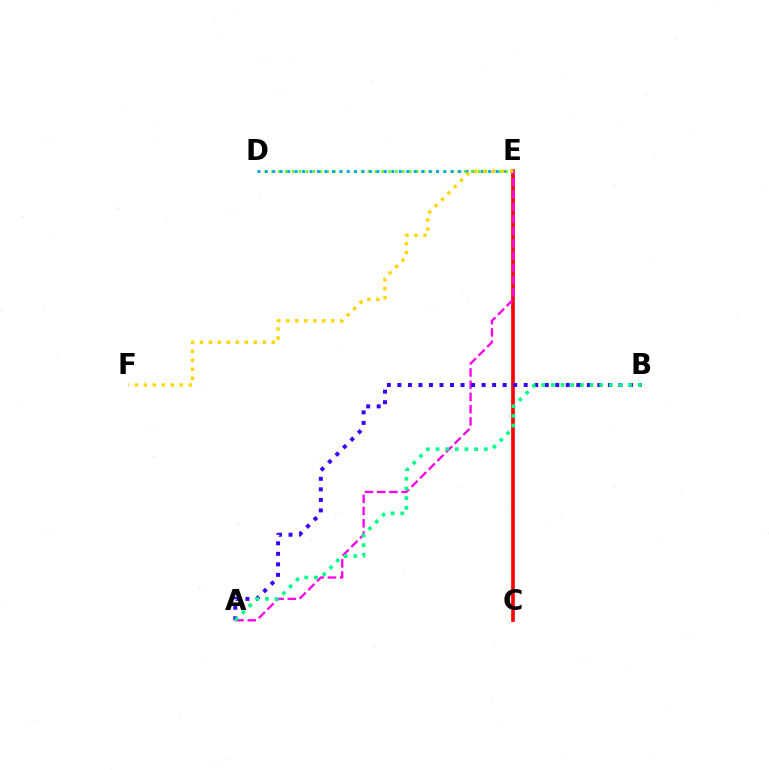{('D', 'E'): [{'color': '#4fff00', 'line_style': 'dotted', 'thickness': 1.87}, {'color': '#009eff', 'line_style': 'dotted', 'thickness': 2.02}], ('C', 'E'): [{'color': '#ff0000', 'line_style': 'solid', 'thickness': 2.64}], ('A', 'E'): [{'color': '#ff00ed', 'line_style': 'dashed', 'thickness': 1.66}], ('A', 'B'): [{'color': '#3700ff', 'line_style': 'dotted', 'thickness': 2.86}, {'color': '#00ff86', 'line_style': 'dotted', 'thickness': 2.62}], ('E', 'F'): [{'color': '#ffd500', 'line_style': 'dotted', 'thickness': 2.44}]}